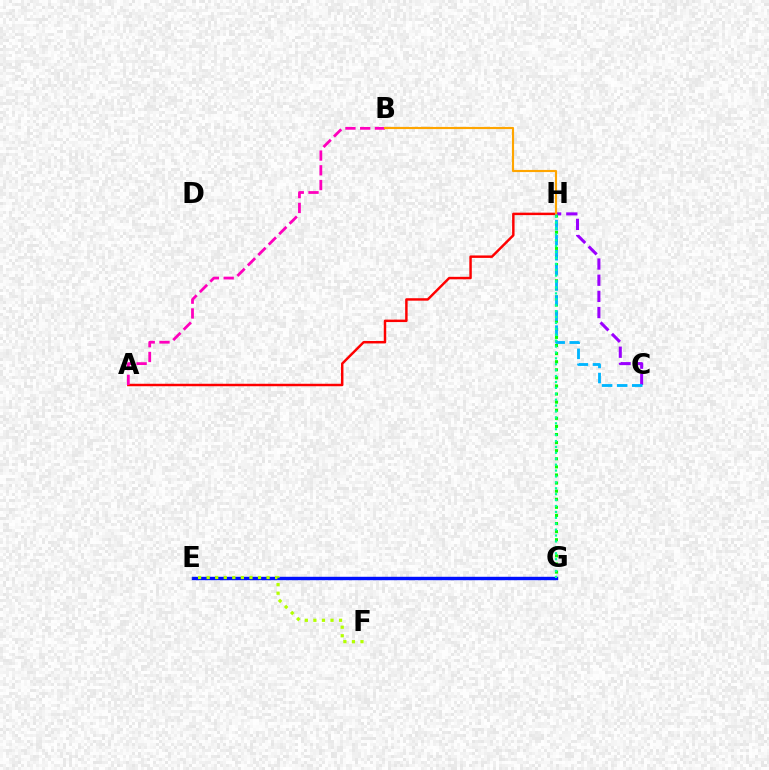{('C', 'H'): [{'color': '#9b00ff', 'line_style': 'dashed', 'thickness': 2.2}, {'color': '#00b5ff', 'line_style': 'dashed', 'thickness': 2.05}], ('G', 'H'): [{'color': '#08ff00', 'line_style': 'dotted', 'thickness': 2.2}, {'color': '#00ff9d', 'line_style': 'dotted', 'thickness': 1.6}], ('A', 'H'): [{'color': '#ff0000', 'line_style': 'solid', 'thickness': 1.77}], ('E', 'G'): [{'color': '#0010ff', 'line_style': 'solid', 'thickness': 2.45}], ('A', 'B'): [{'color': '#ff00bd', 'line_style': 'dashed', 'thickness': 2.0}], ('B', 'H'): [{'color': '#ffa500', 'line_style': 'solid', 'thickness': 1.54}], ('E', 'F'): [{'color': '#b3ff00', 'line_style': 'dotted', 'thickness': 2.33}]}